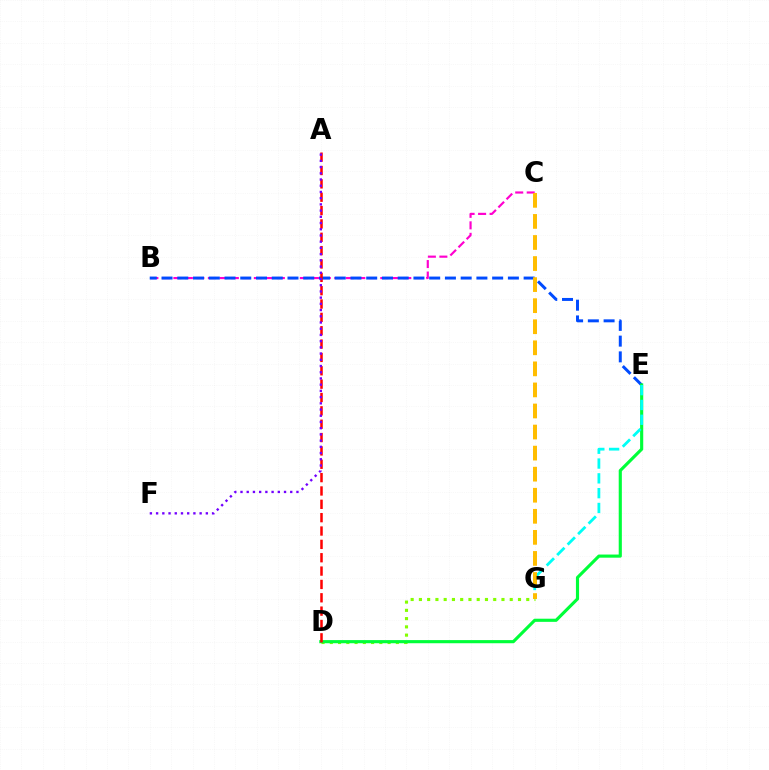{('B', 'C'): [{'color': '#ff00cf', 'line_style': 'dashed', 'thickness': 1.56}], ('D', 'G'): [{'color': '#84ff00', 'line_style': 'dotted', 'thickness': 2.24}], ('B', 'E'): [{'color': '#004bff', 'line_style': 'dashed', 'thickness': 2.14}], ('D', 'E'): [{'color': '#00ff39', 'line_style': 'solid', 'thickness': 2.26}], ('A', 'D'): [{'color': '#ff0000', 'line_style': 'dashed', 'thickness': 1.81}], ('A', 'F'): [{'color': '#7200ff', 'line_style': 'dotted', 'thickness': 1.69}], ('E', 'G'): [{'color': '#00fff6', 'line_style': 'dashed', 'thickness': 2.01}], ('C', 'G'): [{'color': '#ffbd00', 'line_style': 'dashed', 'thickness': 2.86}]}